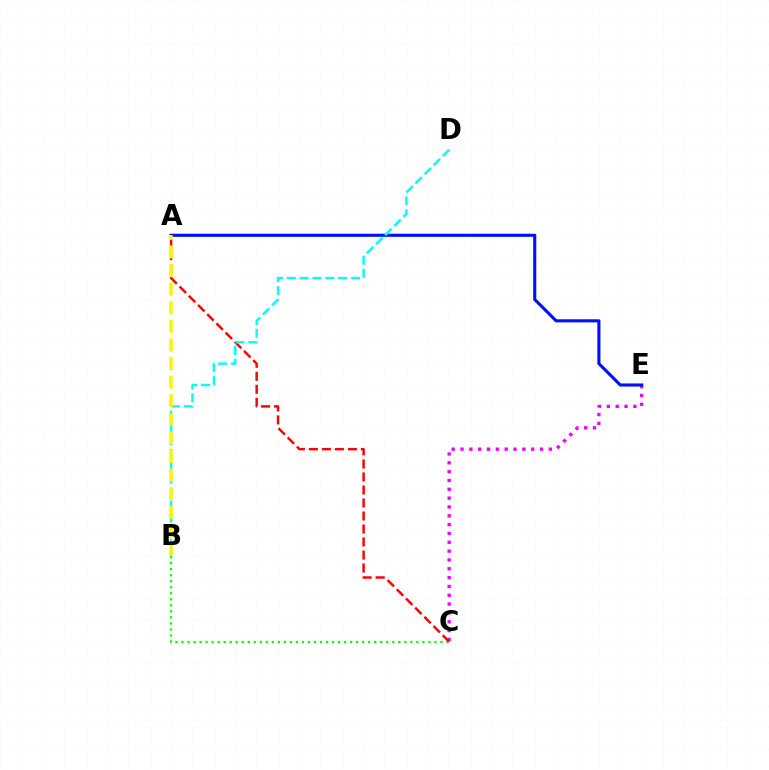{('B', 'C'): [{'color': '#08ff00', 'line_style': 'dotted', 'thickness': 1.64}], ('C', 'E'): [{'color': '#ee00ff', 'line_style': 'dotted', 'thickness': 2.4}], ('A', 'E'): [{'color': '#0010ff', 'line_style': 'solid', 'thickness': 2.23}], ('A', 'C'): [{'color': '#ff0000', 'line_style': 'dashed', 'thickness': 1.77}], ('B', 'D'): [{'color': '#00fff6', 'line_style': 'dashed', 'thickness': 1.75}], ('A', 'B'): [{'color': '#fcf500', 'line_style': 'dashed', 'thickness': 2.53}]}